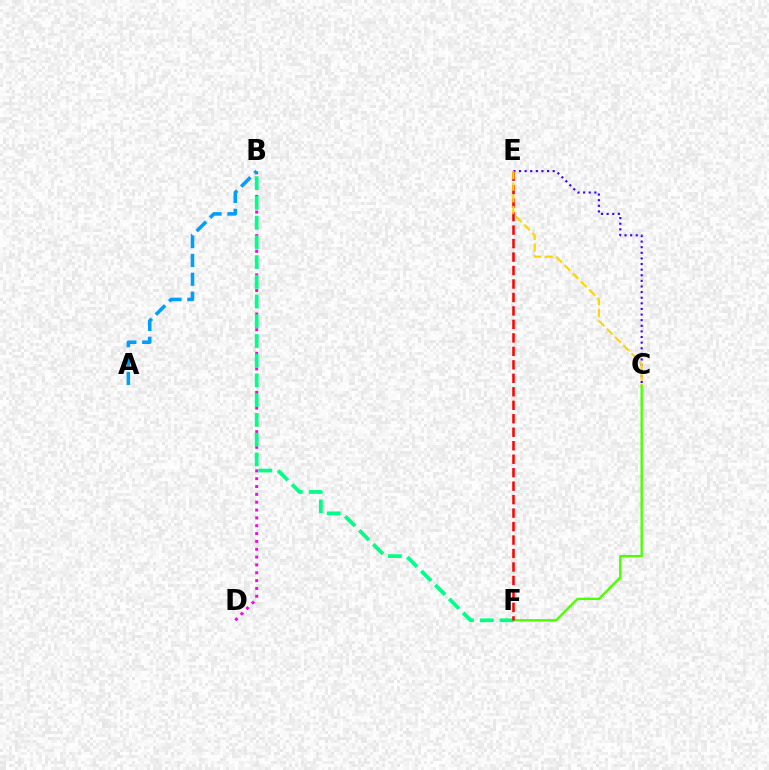{('C', 'F'): [{'color': '#4fff00', 'line_style': 'solid', 'thickness': 1.71}], ('C', 'E'): [{'color': '#3700ff', 'line_style': 'dotted', 'thickness': 1.53}, {'color': '#ffd500', 'line_style': 'dashed', 'thickness': 1.58}], ('B', 'D'): [{'color': '#ff00ed', 'line_style': 'dotted', 'thickness': 2.13}], ('B', 'F'): [{'color': '#00ff86', 'line_style': 'dashed', 'thickness': 2.68}], ('E', 'F'): [{'color': '#ff0000', 'line_style': 'dashed', 'thickness': 1.83}], ('A', 'B'): [{'color': '#009eff', 'line_style': 'dashed', 'thickness': 2.56}]}